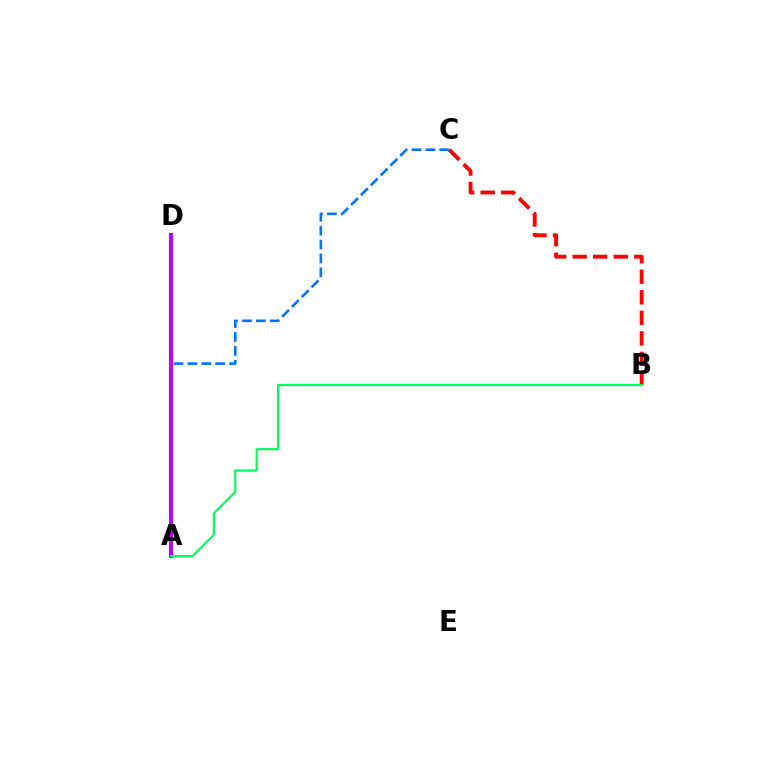{('B', 'C'): [{'color': '#ff0000', 'line_style': 'dashed', 'thickness': 2.79}], ('A', 'C'): [{'color': '#0074ff', 'line_style': 'dashed', 'thickness': 1.89}], ('A', 'D'): [{'color': '#d1ff00', 'line_style': 'dashed', 'thickness': 2.16}, {'color': '#b900ff', 'line_style': 'solid', 'thickness': 2.93}], ('A', 'B'): [{'color': '#00ff5c', 'line_style': 'solid', 'thickness': 1.58}]}